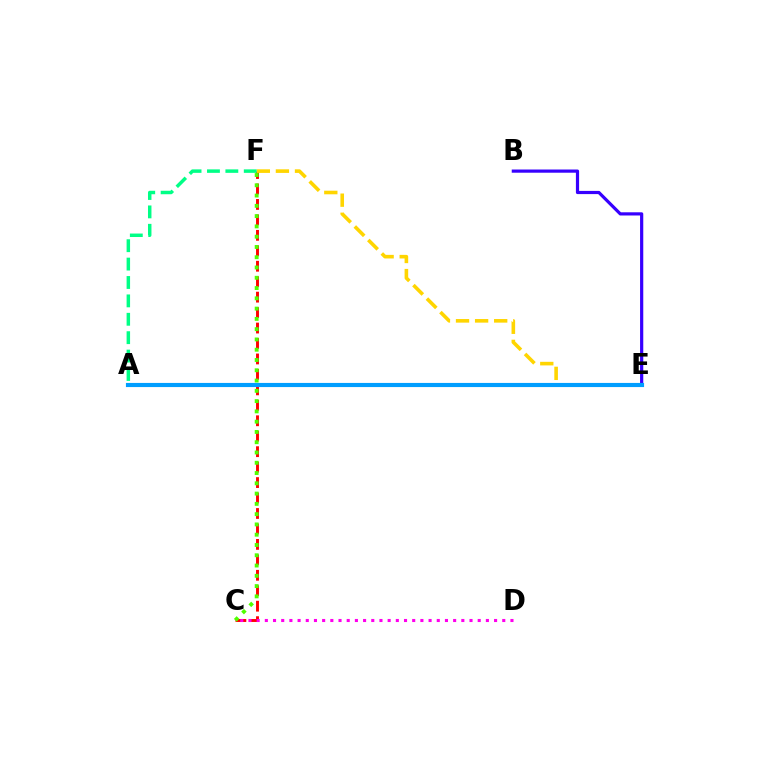{('B', 'E'): [{'color': '#3700ff', 'line_style': 'solid', 'thickness': 2.3}], ('C', 'F'): [{'color': '#ff0000', 'line_style': 'dashed', 'thickness': 2.1}, {'color': '#4fff00', 'line_style': 'dotted', 'thickness': 2.79}], ('E', 'F'): [{'color': '#ffd500', 'line_style': 'dashed', 'thickness': 2.59}], ('A', 'E'): [{'color': '#009eff', 'line_style': 'solid', 'thickness': 2.98}], ('A', 'F'): [{'color': '#00ff86', 'line_style': 'dashed', 'thickness': 2.5}], ('C', 'D'): [{'color': '#ff00ed', 'line_style': 'dotted', 'thickness': 2.22}]}